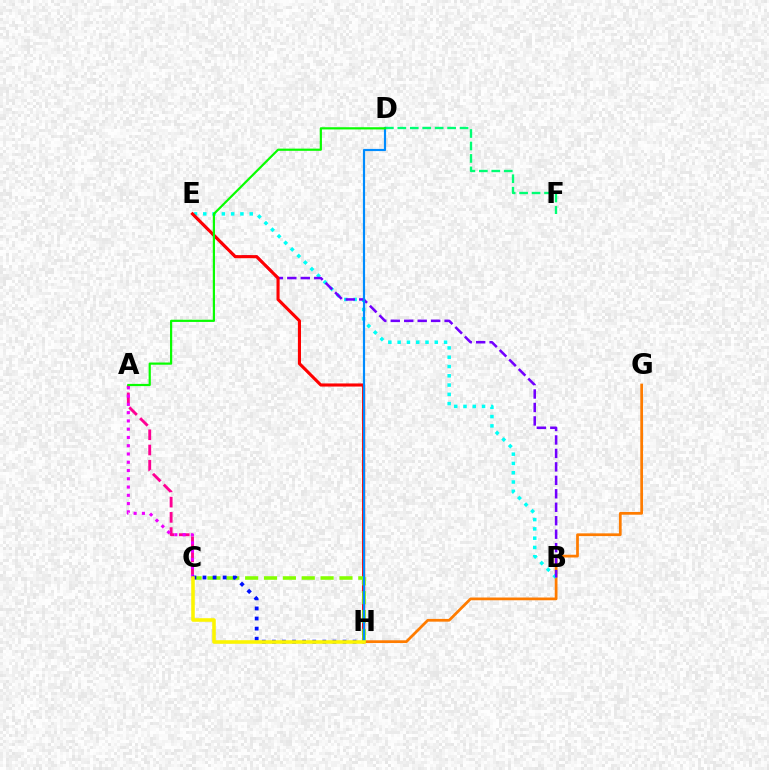{('A', 'C'): [{'color': '#ff0094', 'line_style': 'dashed', 'thickness': 2.07}, {'color': '#ee00ff', 'line_style': 'dotted', 'thickness': 2.25}], ('D', 'F'): [{'color': '#00ff74', 'line_style': 'dashed', 'thickness': 1.69}], ('G', 'H'): [{'color': '#ff7c00', 'line_style': 'solid', 'thickness': 1.98}], ('B', 'E'): [{'color': '#00fff6', 'line_style': 'dotted', 'thickness': 2.52}, {'color': '#7200ff', 'line_style': 'dashed', 'thickness': 1.83}], ('E', 'H'): [{'color': '#ff0000', 'line_style': 'solid', 'thickness': 2.23}], ('C', 'H'): [{'color': '#84ff00', 'line_style': 'dashed', 'thickness': 2.56}, {'color': '#0010ff', 'line_style': 'dotted', 'thickness': 2.74}, {'color': '#fcf500', 'line_style': 'solid', 'thickness': 2.56}], ('D', 'H'): [{'color': '#008cff', 'line_style': 'solid', 'thickness': 1.56}], ('A', 'D'): [{'color': '#08ff00', 'line_style': 'solid', 'thickness': 1.59}]}